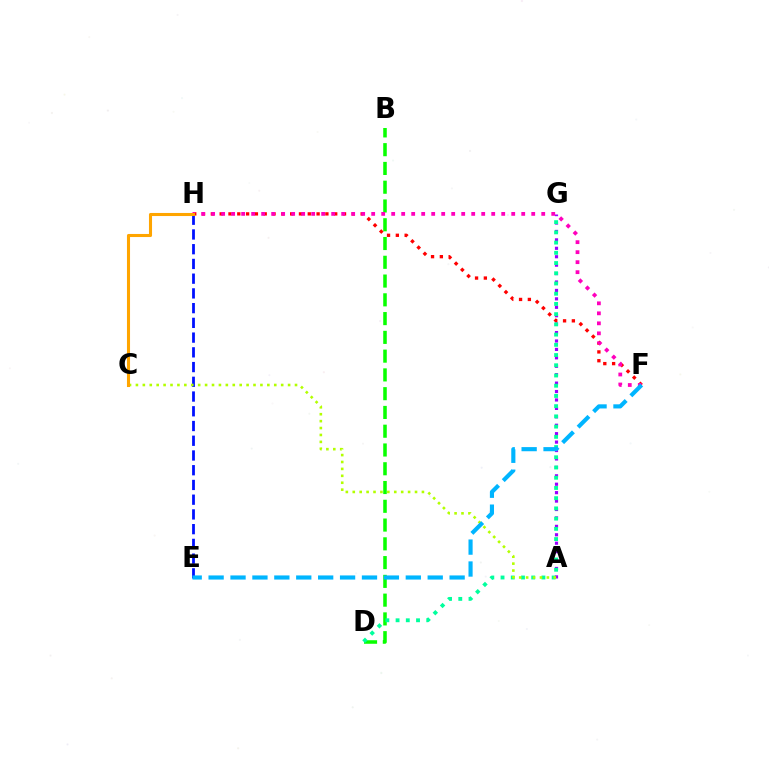{('F', 'H'): [{'color': '#ff0000', 'line_style': 'dotted', 'thickness': 2.39}, {'color': '#ff00bd', 'line_style': 'dotted', 'thickness': 2.72}], ('B', 'D'): [{'color': '#08ff00', 'line_style': 'dashed', 'thickness': 2.55}], ('E', 'H'): [{'color': '#0010ff', 'line_style': 'dashed', 'thickness': 2.0}], ('A', 'G'): [{'color': '#9b00ff', 'line_style': 'dotted', 'thickness': 2.29}], ('D', 'G'): [{'color': '#00ff9d', 'line_style': 'dotted', 'thickness': 2.78}], ('A', 'C'): [{'color': '#b3ff00', 'line_style': 'dotted', 'thickness': 1.88}], ('C', 'H'): [{'color': '#ffa500', 'line_style': 'solid', 'thickness': 2.21}], ('E', 'F'): [{'color': '#00b5ff', 'line_style': 'dashed', 'thickness': 2.98}]}